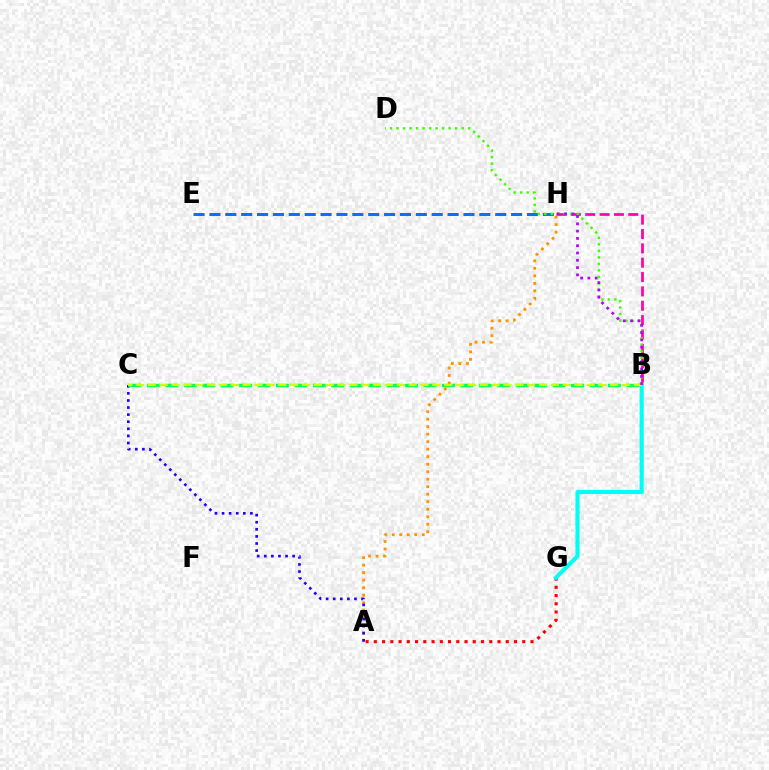{('A', 'H'): [{'color': '#ff9400', 'line_style': 'dotted', 'thickness': 2.04}], ('A', 'C'): [{'color': '#2500ff', 'line_style': 'dotted', 'thickness': 1.92}], ('A', 'G'): [{'color': '#ff0000', 'line_style': 'dotted', 'thickness': 2.24}], ('E', 'H'): [{'color': '#0074ff', 'line_style': 'dashed', 'thickness': 2.16}], ('B', 'H'): [{'color': '#ff00ac', 'line_style': 'dashed', 'thickness': 1.95}, {'color': '#b900ff', 'line_style': 'dotted', 'thickness': 1.98}], ('B', 'G'): [{'color': '#00fff6', 'line_style': 'solid', 'thickness': 2.97}], ('B', 'C'): [{'color': '#00ff5c', 'line_style': 'dashed', 'thickness': 2.51}, {'color': '#d1ff00', 'line_style': 'dashed', 'thickness': 1.61}], ('B', 'D'): [{'color': '#3dff00', 'line_style': 'dotted', 'thickness': 1.77}]}